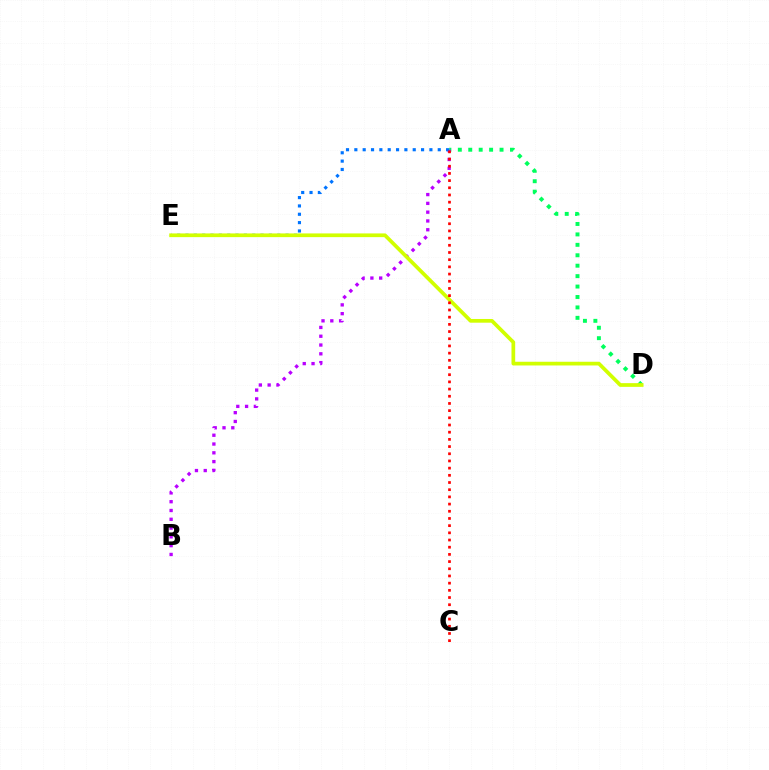{('A', 'D'): [{'color': '#00ff5c', 'line_style': 'dotted', 'thickness': 2.83}], ('A', 'B'): [{'color': '#b900ff', 'line_style': 'dotted', 'thickness': 2.39}], ('A', 'E'): [{'color': '#0074ff', 'line_style': 'dotted', 'thickness': 2.27}], ('D', 'E'): [{'color': '#d1ff00', 'line_style': 'solid', 'thickness': 2.68}], ('A', 'C'): [{'color': '#ff0000', 'line_style': 'dotted', 'thickness': 1.95}]}